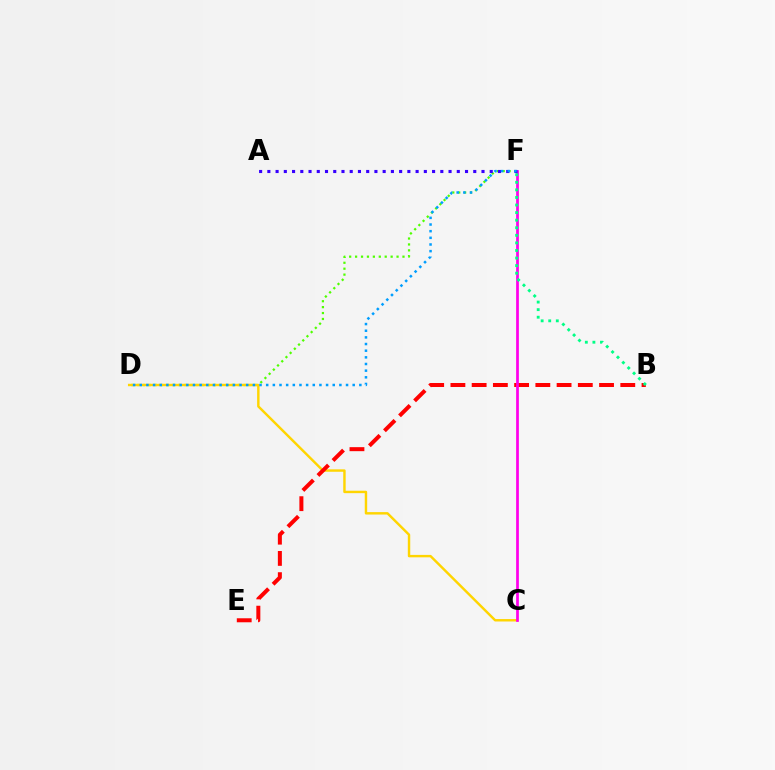{('D', 'F'): [{'color': '#4fff00', 'line_style': 'dotted', 'thickness': 1.61}, {'color': '#009eff', 'line_style': 'dotted', 'thickness': 1.81}], ('C', 'D'): [{'color': '#ffd500', 'line_style': 'solid', 'thickness': 1.75}], ('B', 'E'): [{'color': '#ff0000', 'line_style': 'dashed', 'thickness': 2.88}], ('C', 'F'): [{'color': '#ff00ed', 'line_style': 'solid', 'thickness': 1.96}], ('A', 'F'): [{'color': '#3700ff', 'line_style': 'dotted', 'thickness': 2.24}], ('B', 'F'): [{'color': '#00ff86', 'line_style': 'dotted', 'thickness': 2.06}]}